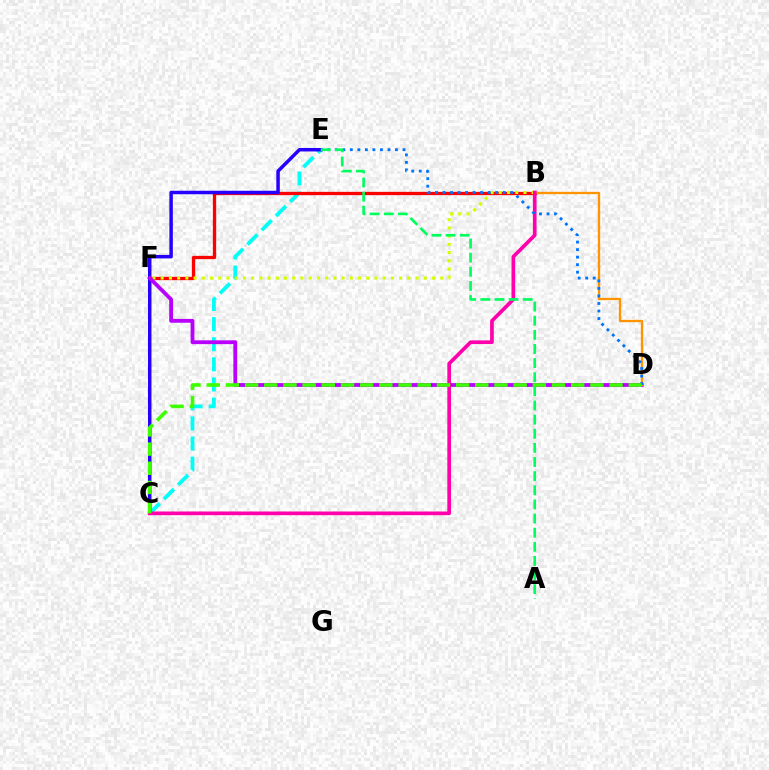{('C', 'E'): [{'color': '#00fff6', 'line_style': 'dashed', 'thickness': 2.73}, {'color': '#2500ff', 'line_style': 'solid', 'thickness': 2.51}], ('B', 'F'): [{'color': '#ff0000', 'line_style': 'solid', 'thickness': 2.37}, {'color': '#d1ff00', 'line_style': 'dotted', 'thickness': 2.23}], ('D', 'F'): [{'color': '#b900ff', 'line_style': 'solid', 'thickness': 2.75}], ('B', 'D'): [{'color': '#ff9400', 'line_style': 'solid', 'thickness': 1.68}], ('B', 'C'): [{'color': '#ff00ac', 'line_style': 'solid', 'thickness': 2.65}], ('D', 'E'): [{'color': '#0074ff', 'line_style': 'dotted', 'thickness': 2.04}], ('A', 'E'): [{'color': '#00ff5c', 'line_style': 'dashed', 'thickness': 1.92}], ('C', 'D'): [{'color': '#3dff00', 'line_style': 'dashed', 'thickness': 2.61}]}